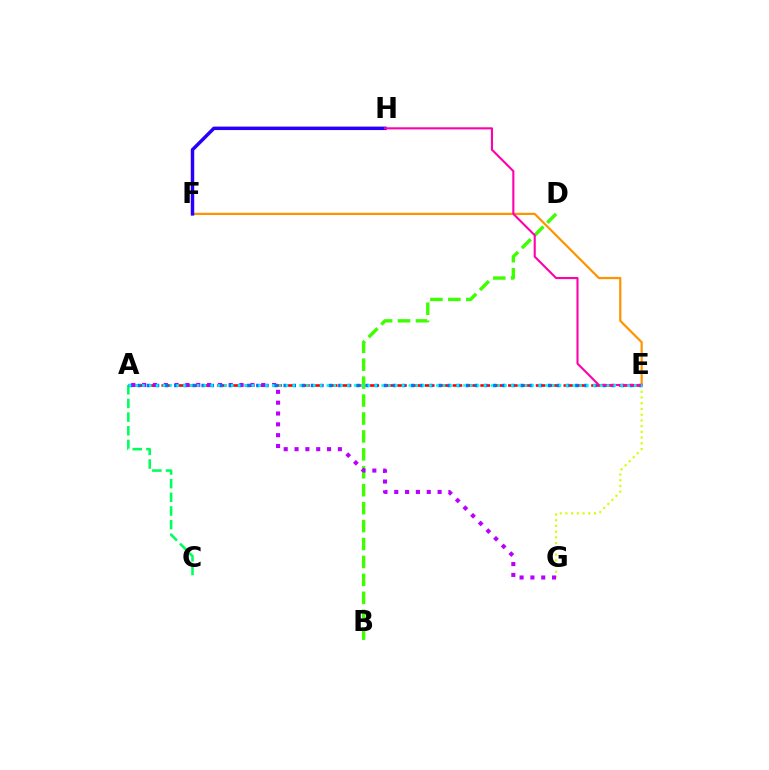{('A', 'C'): [{'color': '#00ff5c', 'line_style': 'dashed', 'thickness': 1.86}], ('A', 'E'): [{'color': '#ff0000', 'line_style': 'dashed', 'thickness': 1.88}, {'color': '#0074ff', 'line_style': 'dotted', 'thickness': 2.48}, {'color': '#00fff6', 'line_style': 'dotted', 'thickness': 1.86}], ('B', 'D'): [{'color': '#3dff00', 'line_style': 'dashed', 'thickness': 2.44}], ('E', 'G'): [{'color': '#d1ff00', 'line_style': 'dotted', 'thickness': 1.56}], ('E', 'F'): [{'color': '#ff9400', 'line_style': 'solid', 'thickness': 1.6}], ('A', 'G'): [{'color': '#b900ff', 'line_style': 'dotted', 'thickness': 2.94}], ('F', 'H'): [{'color': '#2500ff', 'line_style': 'solid', 'thickness': 2.49}], ('E', 'H'): [{'color': '#ff00ac', 'line_style': 'solid', 'thickness': 1.51}]}